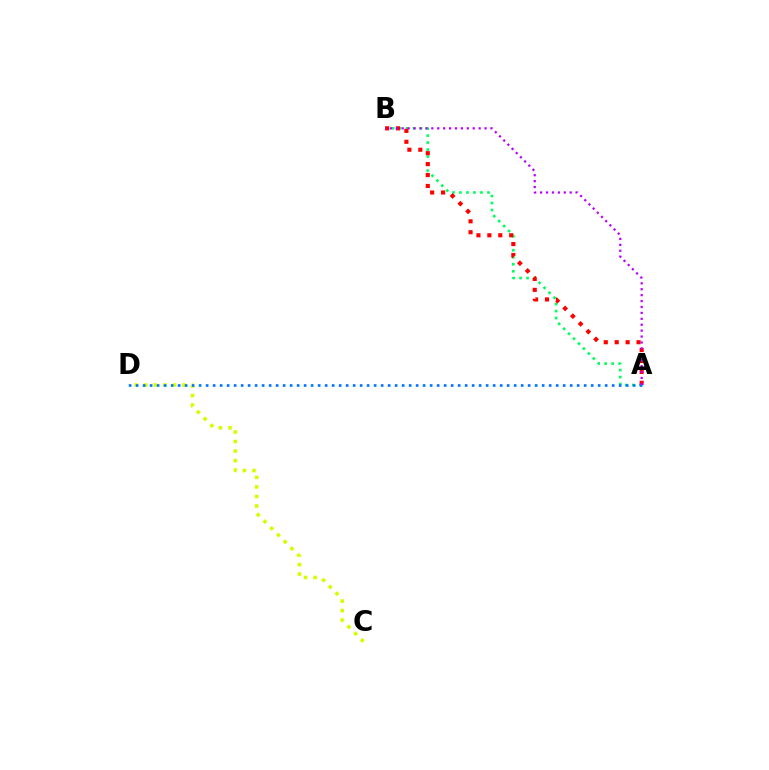{('A', 'B'): [{'color': '#00ff5c', 'line_style': 'dotted', 'thickness': 1.9}, {'color': '#ff0000', 'line_style': 'dotted', 'thickness': 2.97}, {'color': '#b900ff', 'line_style': 'dotted', 'thickness': 1.61}], ('C', 'D'): [{'color': '#d1ff00', 'line_style': 'dotted', 'thickness': 2.59}], ('A', 'D'): [{'color': '#0074ff', 'line_style': 'dotted', 'thickness': 1.9}]}